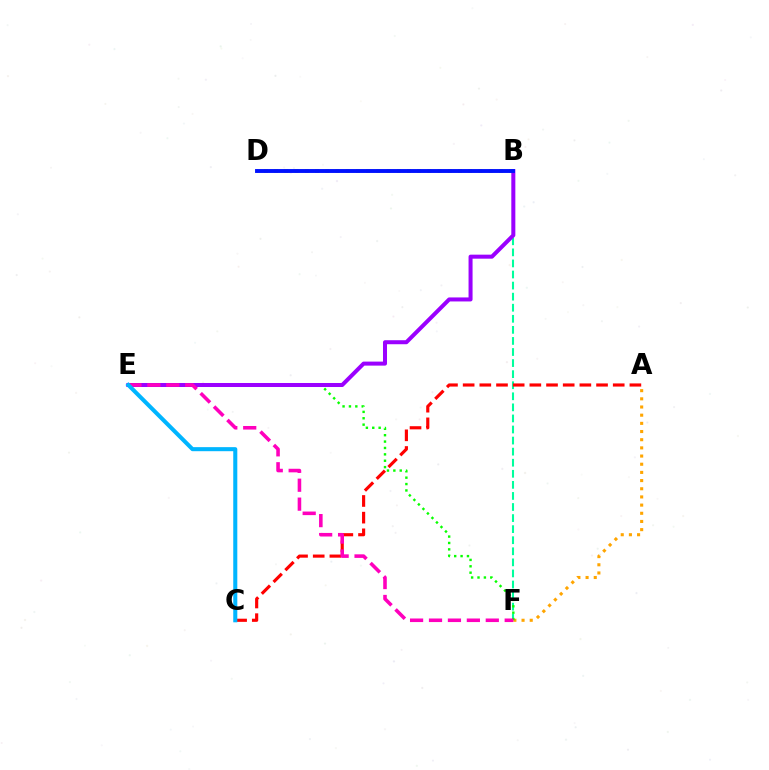{('A', 'F'): [{'color': '#ffa500', 'line_style': 'dotted', 'thickness': 2.22}], ('B', 'D'): [{'color': '#b3ff00', 'line_style': 'dotted', 'thickness': 2.77}, {'color': '#0010ff', 'line_style': 'solid', 'thickness': 2.8}], ('B', 'F'): [{'color': '#00ff9d', 'line_style': 'dashed', 'thickness': 1.5}], ('A', 'C'): [{'color': '#ff0000', 'line_style': 'dashed', 'thickness': 2.27}], ('E', 'F'): [{'color': '#08ff00', 'line_style': 'dotted', 'thickness': 1.74}, {'color': '#ff00bd', 'line_style': 'dashed', 'thickness': 2.57}], ('B', 'E'): [{'color': '#9b00ff', 'line_style': 'solid', 'thickness': 2.89}], ('C', 'E'): [{'color': '#00b5ff', 'line_style': 'solid', 'thickness': 2.92}]}